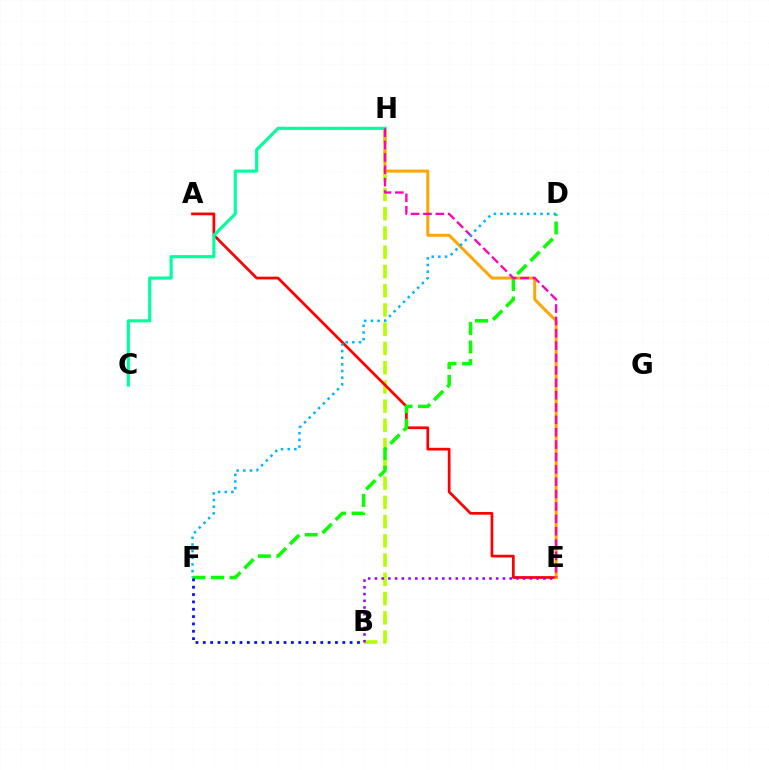{('B', 'H'): [{'color': '#b3ff00', 'line_style': 'dashed', 'thickness': 2.61}], ('A', 'E'): [{'color': '#ff0000', 'line_style': 'solid', 'thickness': 1.96}], ('B', 'E'): [{'color': '#9b00ff', 'line_style': 'dotted', 'thickness': 1.83}], ('E', 'H'): [{'color': '#ffa500', 'line_style': 'solid', 'thickness': 2.15}, {'color': '#ff00bd', 'line_style': 'dashed', 'thickness': 1.68}], ('C', 'H'): [{'color': '#00ff9d', 'line_style': 'solid', 'thickness': 2.26}], ('D', 'F'): [{'color': '#08ff00', 'line_style': 'dashed', 'thickness': 2.52}, {'color': '#00b5ff', 'line_style': 'dotted', 'thickness': 1.81}], ('B', 'F'): [{'color': '#0010ff', 'line_style': 'dotted', 'thickness': 1.99}]}